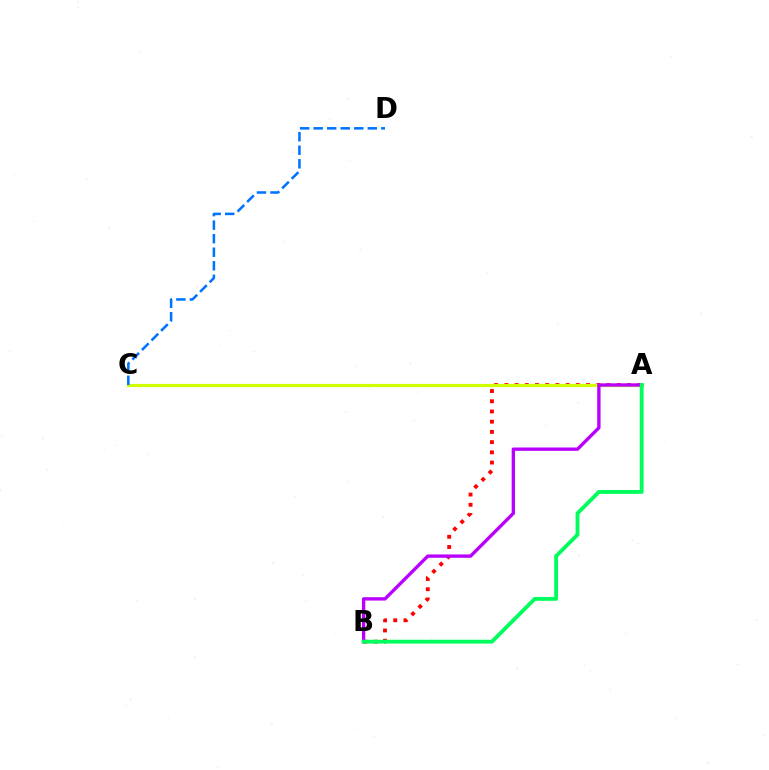{('A', 'B'): [{'color': '#ff0000', 'line_style': 'dotted', 'thickness': 2.78}, {'color': '#b900ff', 'line_style': 'solid', 'thickness': 2.41}, {'color': '#00ff5c', 'line_style': 'solid', 'thickness': 2.77}], ('A', 'C'): [{'color': '#d1ff00', 'line_style': 'solid', 'thickness': 2.29}], ('C', 'D'): [{'color': '#0074ff', 'line_style': 'dashed', 'thickness': 1.84}]}